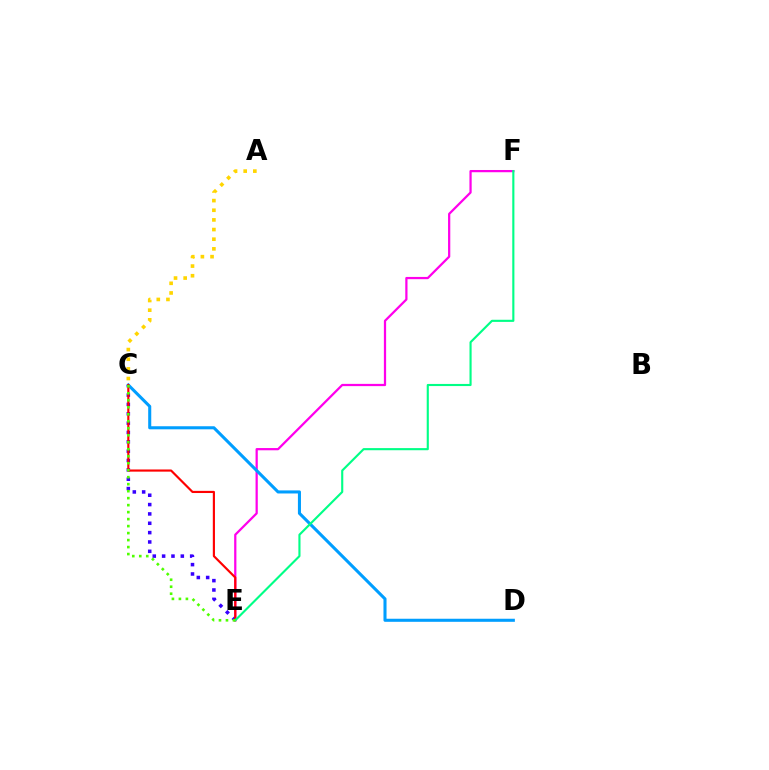{('E', 'F'): [{'color': '#ff00ed', 'line_style': 'solid', 'thickness': 1.61}, {'color': '#00ff86', 'line_style': 'solid', 'thickness': 1.53}], ('C', 'E'): [{'color': '#3700ff', 'line_style': 'dotted', 'thickness': 2.54}, {'color': '#ff0000', 'line_style': 'solid', 'thickness': 1.55}, {'color': '#4fff00', 'line_style': 'dotted', 'thickness': 1.9}], ('C', 'D'): [{'color': '#009eff', 'line_style': 'solid', 'thickness': 2.21}], ('A', 'C'): [{'color': '#ffd500', 'line_style': 'dotted', 'thickness': 2.62}]}